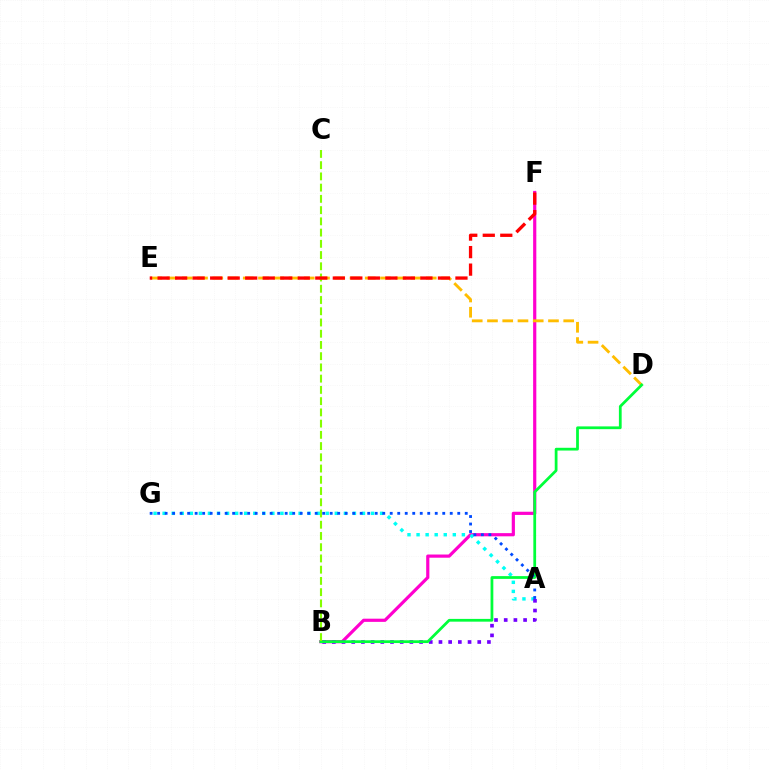{('B', 'F'): [{'color': '#ff00cf', 'line_style': 'solid', 'thickness': 2.3}], ('D', 'E'): [{'color': '#ffbd00', 'line_style': 'dashed', 'thickness': 2.07}], ('A', 'G'): [{'color': '#00fff6', 'line_style': 'dotted', 'thickness': 2.46}, {'color': '#004bff', 'line_style': 'dotted', 'thickness': 2.04}], ('A', 'B'): [{'color': '#7200ff', 'line_style': 'dotted', 'thickness': 2.63}], ('B', 'D'): [{'color': '#00ff39', 'line_style': 'solid', 'thickness': 1.99}], ('B', 'C'): [{'color': '#84ff00', 'line_style': 'dashed', 'thickness': 1.53}], ('E', 'F'): [{'color': '#ff0000', 'line_style': 'dashed', 'thickness': 2.38}]}